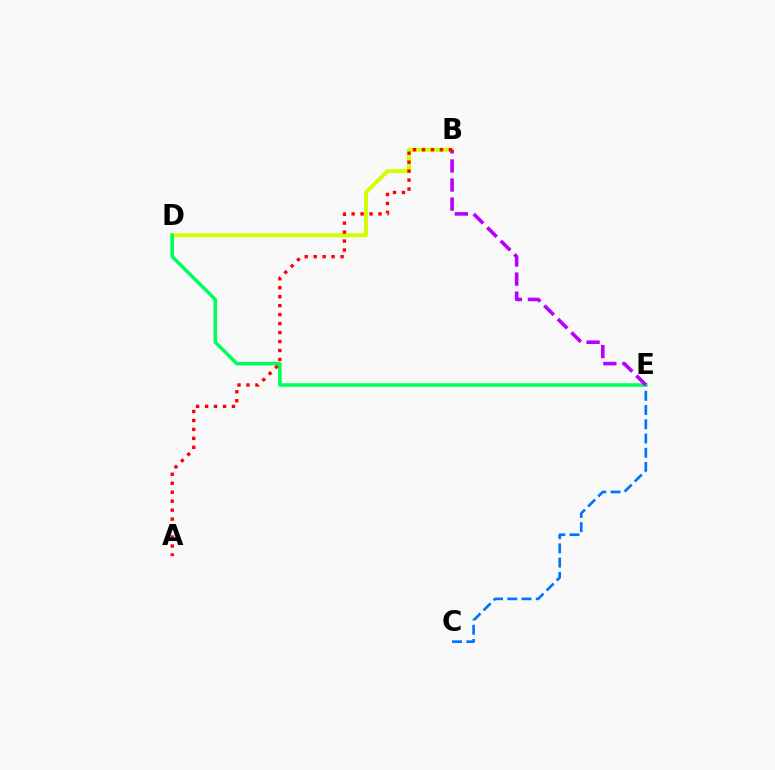{('B', 'D'): [{'color': '#d1ff00', 'line_style': 'solid', 'thickness': 2.85}], ('C', 'E'): [{'color': '#0074ff', 'line_style': 'dashed', 'thickness': 1.93}], ('D', 'E'): [{'color': '#00ff5c', 'line_style': 'solid', 'thickness': 2.55}], ('B', 'E'): [{'color': '#b900ff', 'line_style': 'dashed', 'thickness': 2.59}], ('A', 'B'): [{'color': '#ff0000', 'line_style': 'dotted', 'thickness': 2.44}]}